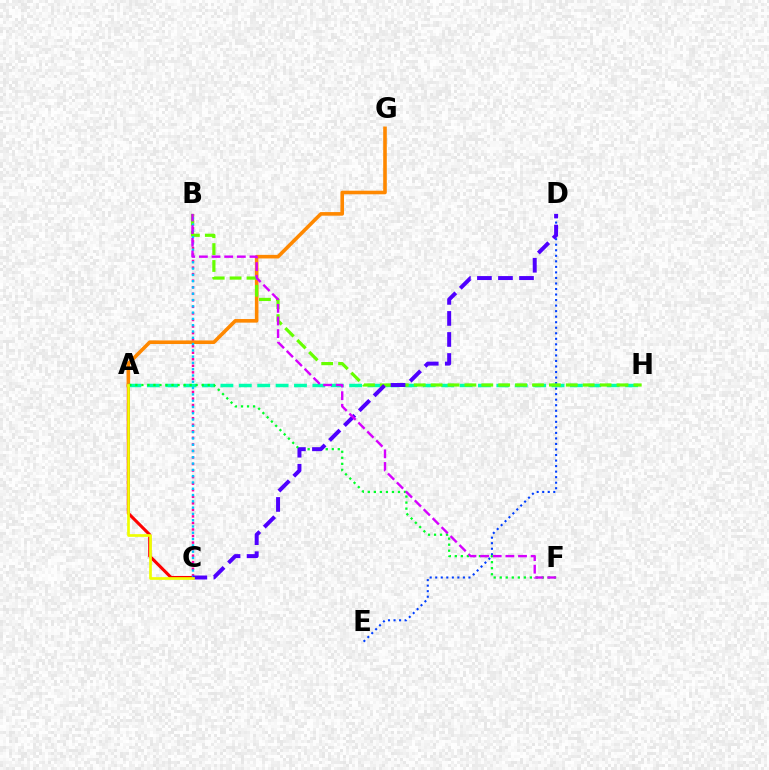{('B', 'C'): [{'color': '#ff00a0', 'line_style': 'dotted', 'thickness': 1.78}, {'color': '#00c7ff', 'line_style': 'dotted', 'thickness': 1.71}], ('D', 'E'): [{'color': '#003fff', 'line_style': 'dotted', 'thickness': 1.5}], ('A', 'C'): [{'color': '#ff0000', 'line_style': 'solid', 'thickness': 2.21}, {'color': '#eeff00', 'line_style': 'solid', 'thickness': 1.93}], ('A', 'G'): [{'color': '#ff8800', 'line_style': 'solid', 'thickness': 2.59}], ('A', 'H'): [{'color': '#00ffaf', 'line_style': 'dashed', 'thickness': 2.5}], ('B', 'H'): [{'color': '#66ff00', 'line_style': 'dashed', 'thickness': 2.3}], ('A', 'F'): [{'color': '#00ff27', 'line_style': 'dotted', 'thickness': 1.64}], ('C', 'D'): [{'color': '#4f00ff', 'line_style': 'dashed', 'thickness': 2.86}], ('B', 'F'): [{'color': '#d600ff', 'line_style': 'dashed', 'thickness': 1.72}]}